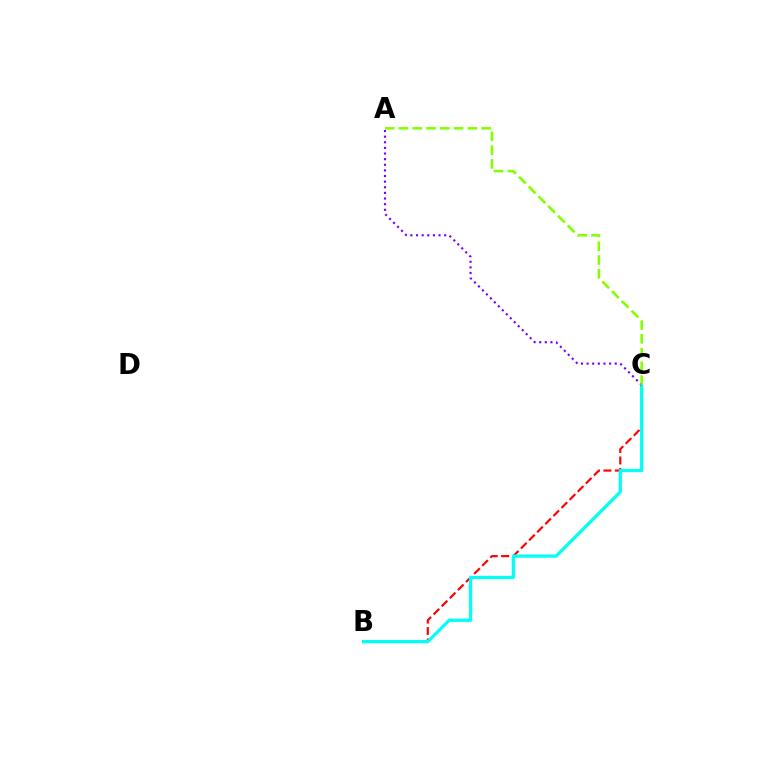{('B', 'C'): [{'color': '#ff0000', 'line_style': 'dashed', 'thickness': 1.56}, {'color': '#00fff6', 'line_style': 'solid', 'thickness': 2.33}], ('A', 'C'): [{'color': '#7200ff', 'line_style': 'dotted', 'thickness': 1.53}, {'color': '#84ff00', 'line_style': 'dashed', 'thickness': 1.87}]}